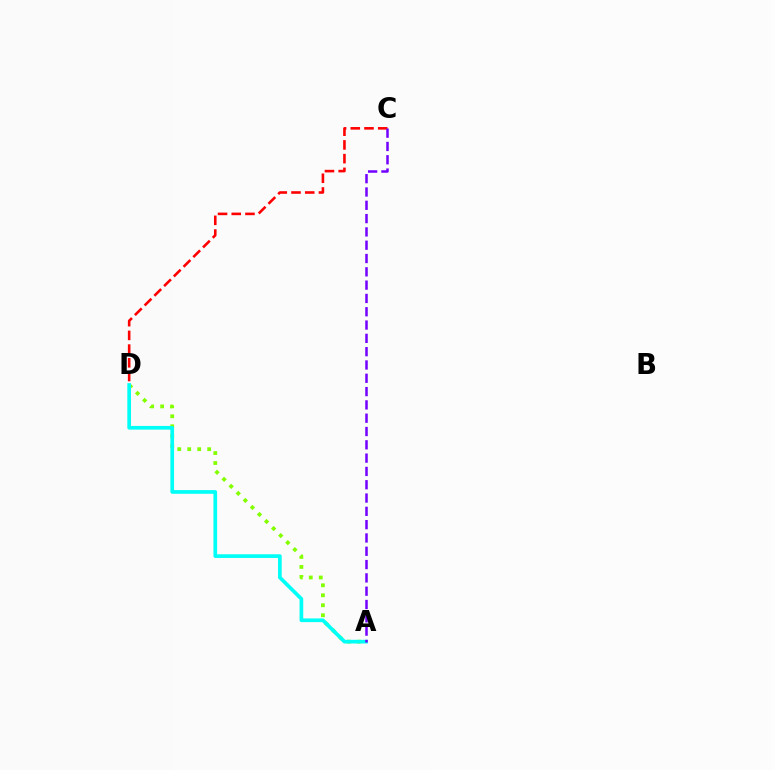{('A', 'D'): [{'color': '#84ff00', 'line_style': 'dotted', 'thickness': 2.71}, {'color': '#00fff6', 'line_style': 'solid', 'thickness': 2.65}], ('C', 'D'): [{'color': '#ff0000', 'line_style': 'dashed', 'thickness': 1.86}], ('A', 'C'): [{'color': '#7200ff', 'line_style': 'dashed', 'thickness': 1.81}]}